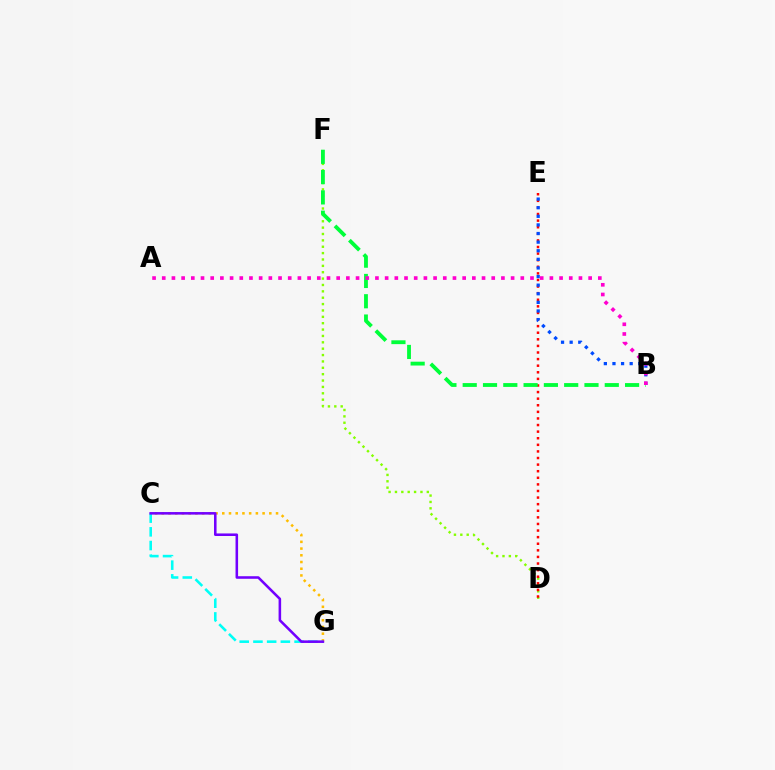{('C', 'G'): [{'color': '#ffbd00', 'line_style': 'dotted', 'thickness': 1.83}, {'color': '#00fff6', 'line_style': 'dashed', 'thickness': 1.86}, {'color': '#7200ff', 'line_style': 'solid', 'thickness': 1.84}], ('D', 'F'): [{'color': '#84ff00', 'line_style': 'dotted', 'thickness': 1.73}], ('D', 'E'): [{'color': '#ff0000', 'line_style': 'dotted', 'thickness': 1.79}], ('B', 'E'): [{'color': '#004bff', 'line_style': 'dotted', 'thickness': 2.34}], ('B', 'F'): [{'color': '#00ff39', 'line_style': 'dashed', 'thickness': 2.76}], ('A', 'B'): [{'color': '#ff00cf', 'line_style': 'dotted', 'thickness': 2.63}]}